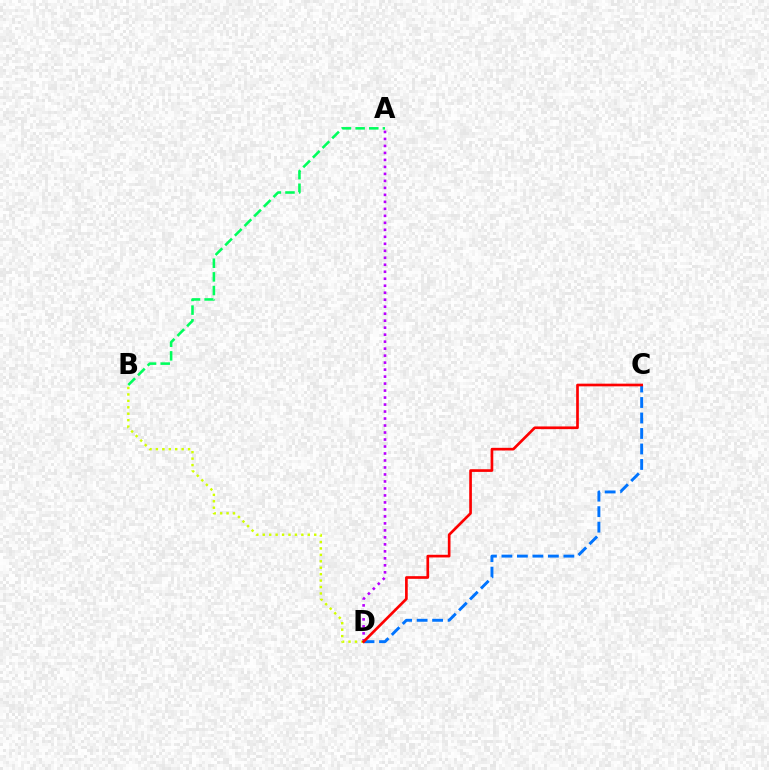{('C', 'D'): [{'color': '#0074ff', 'line_style': 'dashed', 'thickness': 2.1}, {'color': '#ff0000', 'line_style': 'solid', 'thickness': 1.93}], ('A', 'B'): [{'color': '#00ff5c', 'line_style': 'dashed', 'thickness': 1.85}], ('A', 'D'): [{'color': '#b900ff', 'line_style': 'dotted', 'thickness': 1.9}], ('B', 'D'): [{'color': '#d1ff00', 'line_style': 'dotted', 'thickness': 1.75}]}